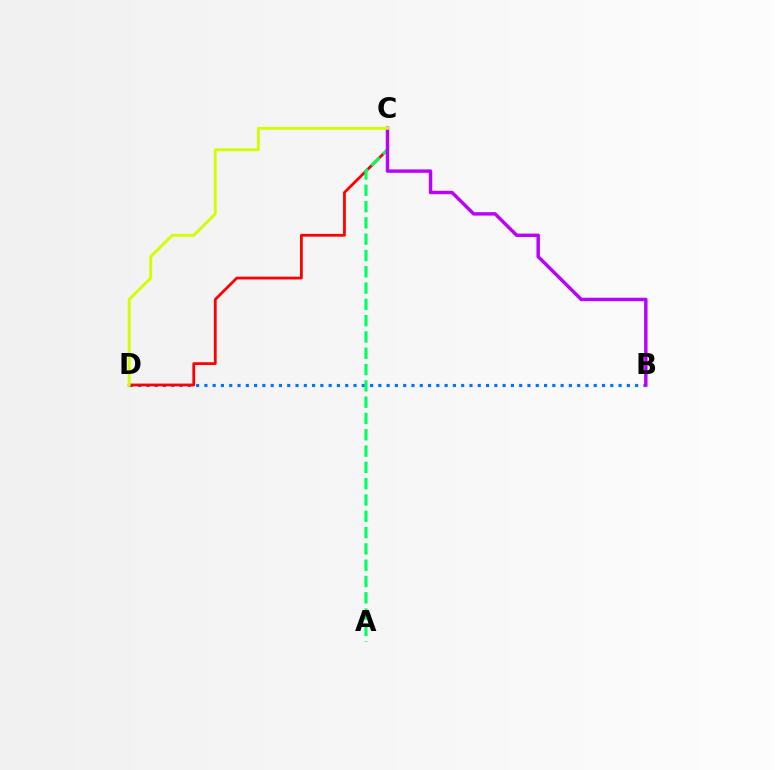{('B', 'D'): [{'color': '#0074ff', 'line_style': 'dotted', 'thickness': 2.25}], ('C', 'D'): [{'color': '#ff0000', 'line_style': 'solid', 'thickness': 2.01}, {'color': '#d1ff00', 'line_style': 'solid', 'thickness': 2.09}], ('A', 'C'): [{'color': '#00ff5c', 'line_style': 'dashed', 'thickness': 2.21}], ('B', 'C'): [{'color': '#b900ff', 'line_style': 'solid', 'thickness': 2.46}]}